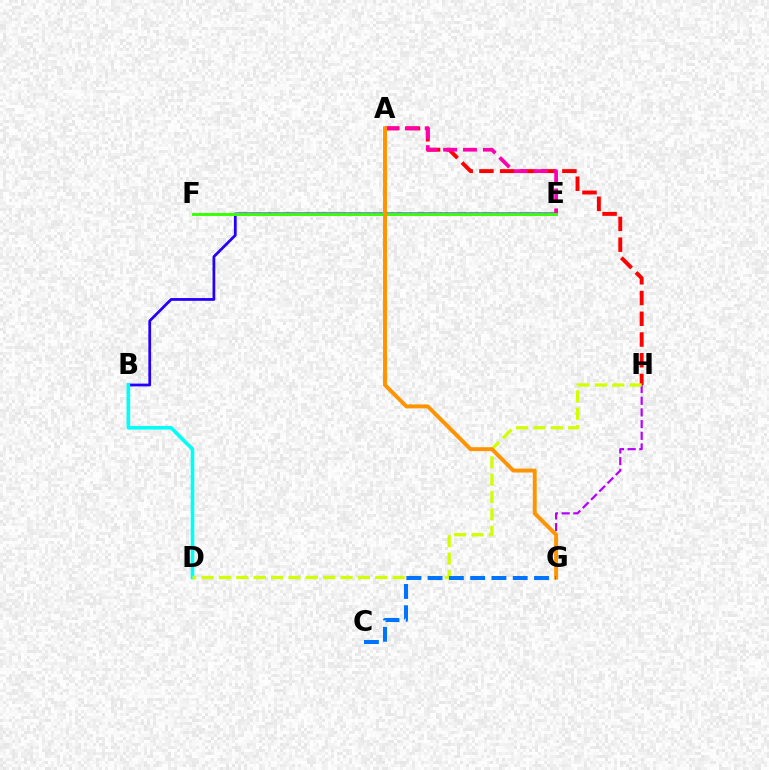{('B', 'E'): [{'color': '#2500ff', 'line_style': 'solid', 'thickness': 1.99}], ('E', 'F'): [{'color': '#00ff5c', 'line_style': 'dotted', 'thickness': 1.66}, {'color': '#3dff00', 'line_style': 'solid', 'thickness': 2.09}], ('G', 'H'): [{'color': '#b900ff', 'line_style': 'dashed', 'thickness': 1.59}], ('A', 'H'): [{'color': '#ff0000', 'line_style': 'dashed', 'thickness': 2.82}], ('A', 'E'): [{'color': '#ff00ac', 'line_style': 'dashed', 'thickness': 2.7}], ('B', 'D'): [{'color': '#00fff6', 'line_style': 'solid', 'thickness': 2.6}], ('D', 'H'): [{'color': '#d1ff00', 'line_style': 'dashed', 'thickness': 2.36}], ('A', 'G'): [{'color': '#ff9400', 'line_style': 'solid', 'thickness': 2.83}], ('C', 'G'): [{'color': '#0074ff', 'line_style': 'dashed', 'thickness': 2.89}]}